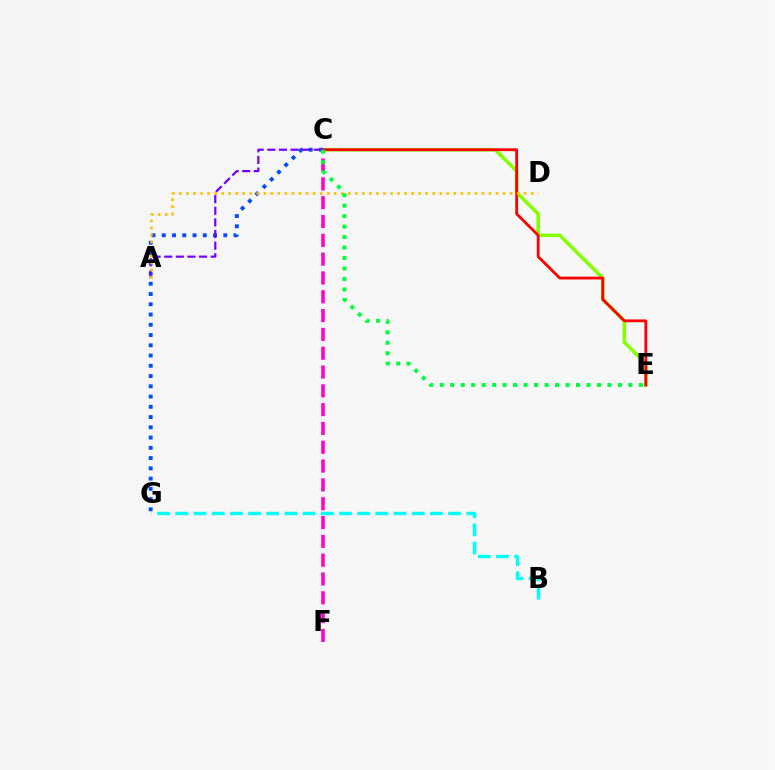{('C', 'E'): [{'color': '#84ff00', 'line_style': 'solid', 'thickness': 2.54}, {'color': '#ff0000', 'line_style': 'solid', 'thickness': 2.02}, {'color': '#00ff39', 'line_style': 'dotted', 'thickness': 2.85}], ('C', 'G'): [{'color': '#004bff', 'line_style': 'dotted', 'thickness': 2.79}], ('A', 'C'): [{'color': '#7200ff', 'line_style': 'dashed', 'thickness': 1.58}], ('C', 'F'): [{'color': '#ff00cf', 'line_style': 'dashed', 'thickness': 2.56}], ('A', 'D'): [{'color': '#ffbd00', 'line_style': 'dotted', 'thickness': 1.91}], ('B', 'G'): [{'color': '#00fff6', 'line_style': 'dashed', 'thickness': 2.47}]}